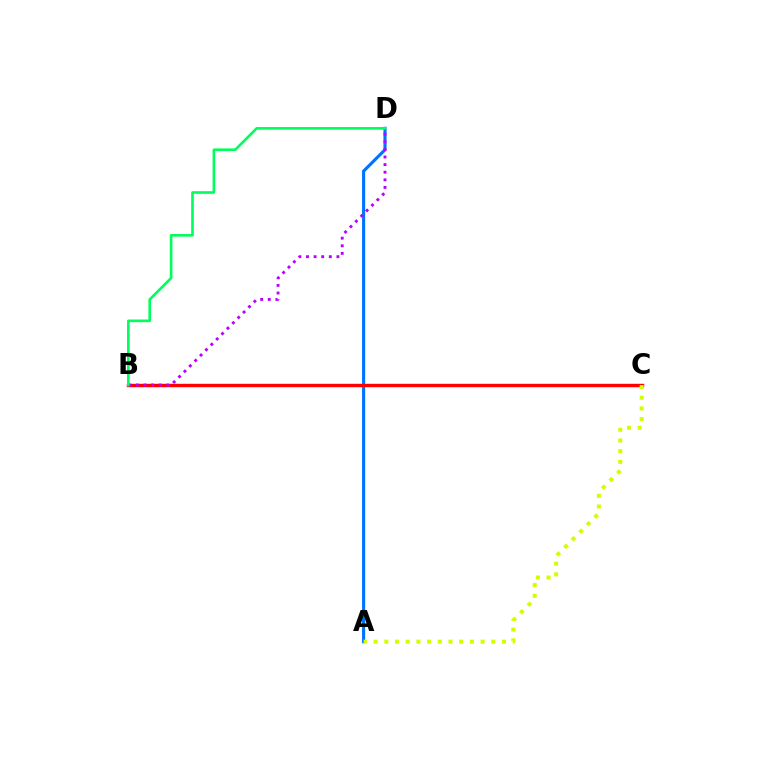{('A', 'D'): [{'color': '#0074ff', 'line_style': 'solid', 'thickness': 2.25}], ('B', 'C'): [{'color': '#ff0000', 'line_style': 'solid', 'thickness': 2.45}], ('B', 'D'): [{'color': '#b900ff', 'line_style': 'dotted', 'thickness': 2.07}, {'color': '#00ff5c', 'line_style': 'solid', 'thickness': 1.91}], ('A', 'C'): [{'color': '#d1ff00', 'line_style': 'dotted', 'thickness': 2.91}]}